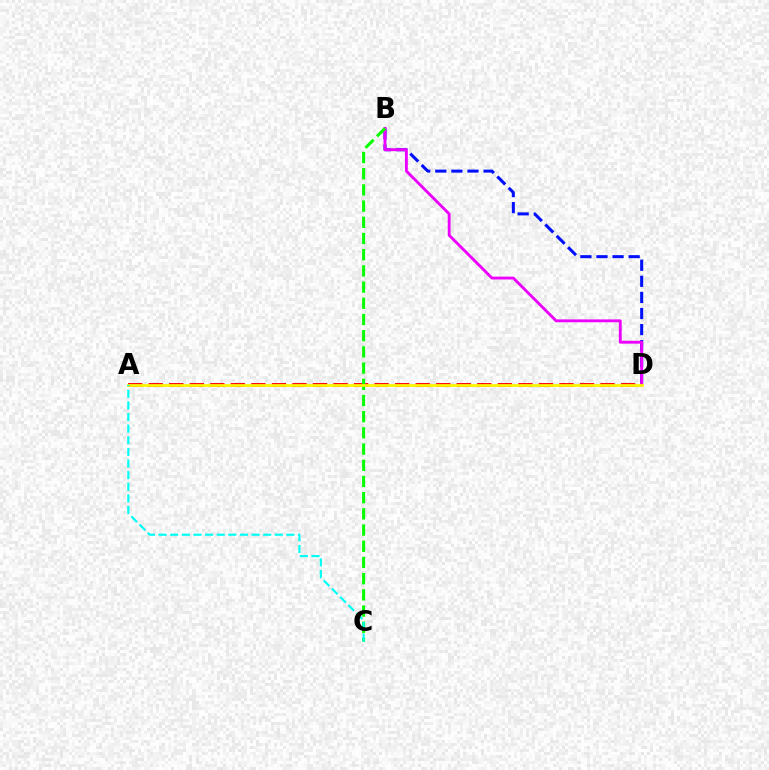{('B', 'D'): [{'color': '#0010ff', 'line_style': 'dashed', 'thickness': 2.19}, {'color': '#ee00ff', 'line_style': 'solid', 'thickness': 2.06}], ('A', 'D'): [{'color': '#ff0000', 'line_style': 'dashed', 'thickness': 2.79}, {'color': '#fcf500', 'line_style': 'solid', 'thickness': 1.99}], ('B', 'C'): [{'color': '#08ff00', 'line_style': 'dashed', 'thickness': 2.2}], ('A', 'C'): [{'color': '#00fff6', 'line_style': 'dashed', 'thickness': 1.58}]}